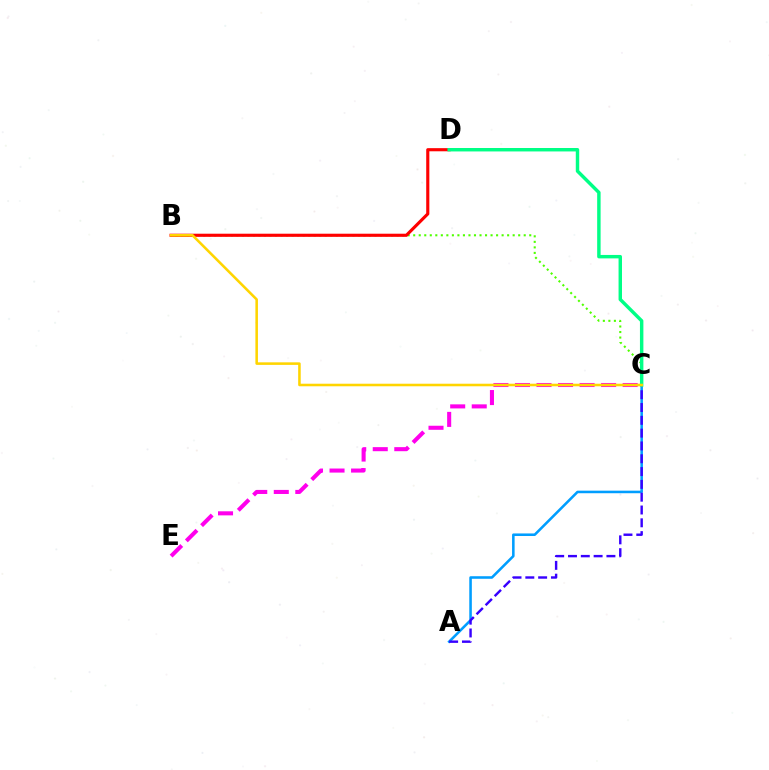{('B', 'C'): [{'color': '#4fff00', 'line_style': 'dotted', 'thickness': 1.5}, {'color': '#ffd500', 'line_style': 'solid', 'thickness': 1.84}], ('C', 'E'): [{'color': '#ff00ed', 'line_style': 'dashed', 'thickness': 2.93}], ('A', 'C'): [{'color': '#009eff', 'line_style': 'solid', 'thickness': 1.84}, {'color': '#3700ff', 'line_style': 'dashed', 'thickness': 1.74}], ('B', 'D'): [{'color': '#ff0000', 'line_style': 'solid', 'thickness': 2.25}], ('C', 'D'): [{'color': '#00ff86', 'line_style': 'solid', 'thickness': 2.48}]}